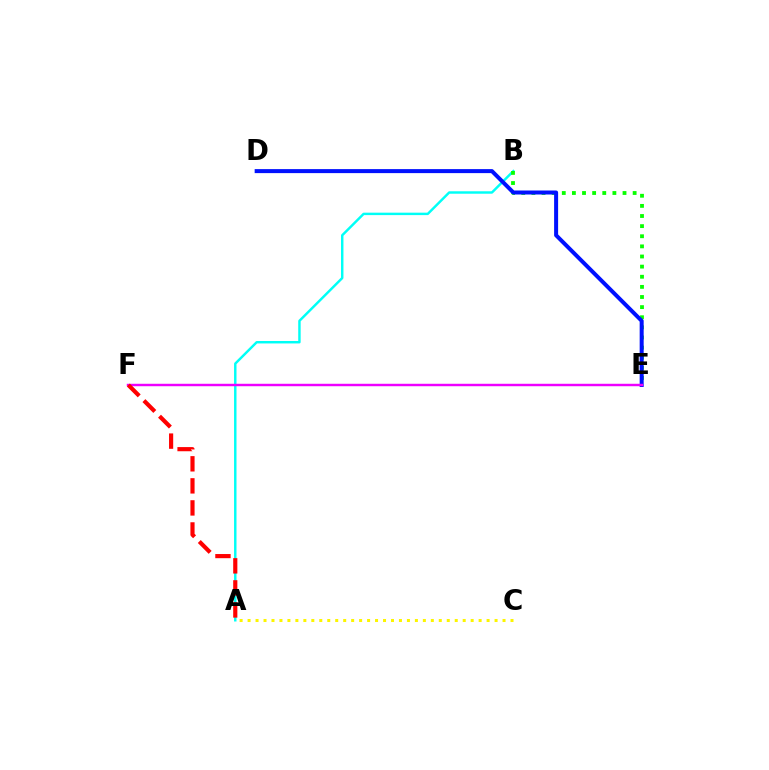{('A', 'B'): [{'color': '#00fff6', 'line_style': 'solid', 'thickness': 1.76}], ('B', 'E'): [{'color': '#08ff00', 'line_style': 'dotted', 'thickness': 2.75}], ('D', 'E'): [{'color': '#0010ff', 'line_style': 'solid', 'thickness': 2.89}], ('E', 'F'): [{'color': '#ee00ff', 'line_style': 'solid', 'thickness': 1.76}], ('A', 'C'): [{'color': '#fcf500', 'line_style': 'dotted', 'thickness': 2.16}], ('A', 'F'): [{'color': '#ff0000', 'line_style': 'dashed', 'thickness': 2.99}]}